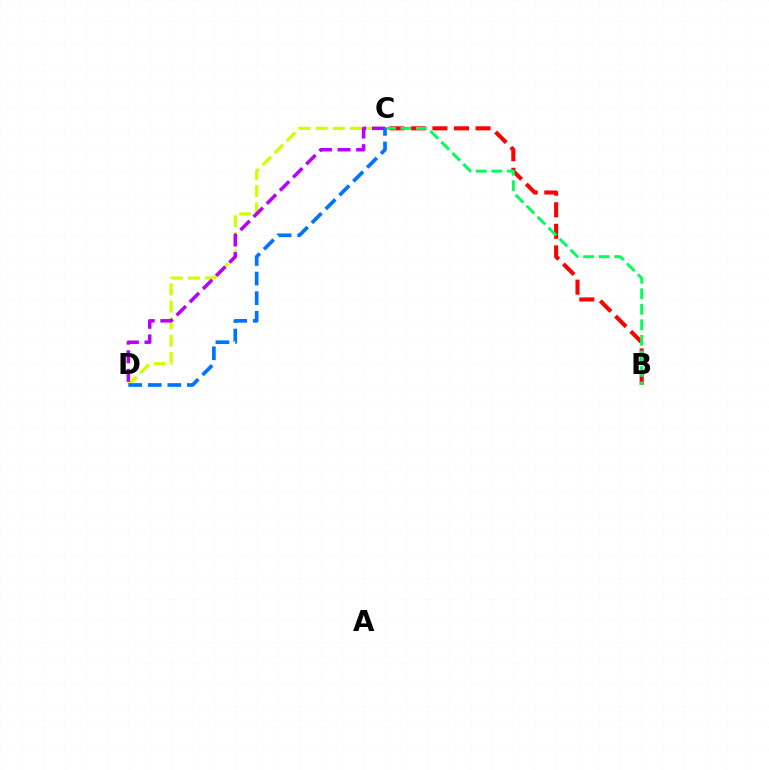{('C', 'D'): [{'color': '#d1ff00', 'line_style': 'dashed', 'thickness': 2.33}, {'color': '#b900ff', 'line_style': 'dashed', 'thickness': 2.53}, {'color': '#0074ff', 'line_style': 'dashed', 'thickness': 2.66}], ('B', 'C'): [{'color': '#ff0000', 'line_style': 'dashed', 'thickness': 2.93}, {'color': '#00ff5c', 'line_style': 'dashed', 'thickness': 2.11}]}